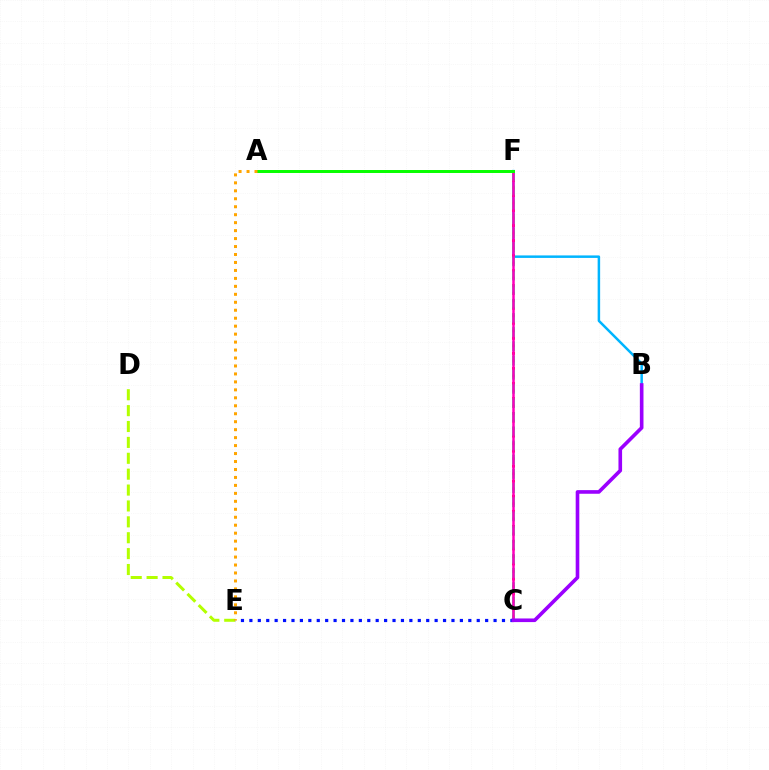{('B', 'F'): [{'color': '#00b5ff', 'line_style': 'solid', 'thickness': 1.8}], ('C', 'F'): [{'color': '#ff0000', 'line_style': 'dotted', 'thickness': 2.04}, {'color': '#00ff9d', 'line_style': 'dashed', 'thickness': 1.93}, {'color': '#ff00bd', 'line_style': 'solid', 'thickness': 1.81}], ('A', 'F'): [{'color': '#08ff00', 'line_style': 'solid', 'thickness': 2.14}], ('D', 'E'): [{'color': '#b3ff00', 'line_style': 'dashed', 'thickness': 2.16}], ('C', 'E'): [{'color': '#0010ff', 'line_style': 'dotted', 'thickness': 2.29}], ('B', 'C'): [{'color': '#9b00ff', 'line_style': 'solid', 'thickness': 2.61}], ('A', 'E'): [{'color': '#ffa500', 'line_style': 'dotted', 'thickness': 2.16}]}